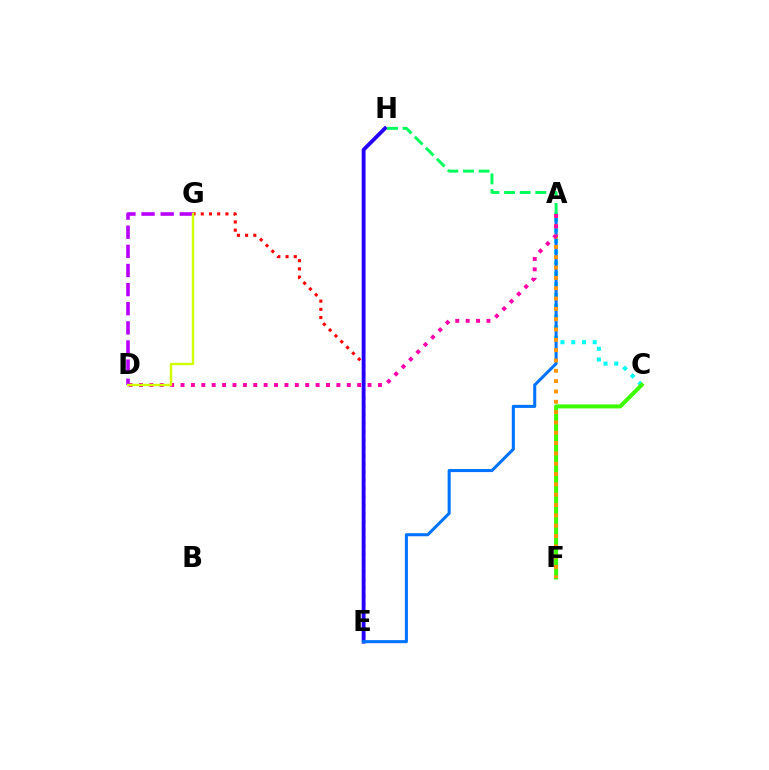{('E', 'G'): [{'color': '#ff0000', 'line_style': 'dotted', 'thickness': 2.23}], ('E', 'H'): [{'color': '#2500ff', 'line_style': 'solid', 'thickness': 2.77}], ('A', 'C'): [{'color': '#00fff6', 'line_style': 'dotted', 'thickness': 2.92}], ('C', 'F'): [{'color': '#3dff00', 'line_style': 'solid', 'thickness': 2.91}], ('A', 'E'): [{'color': '#0074ff', 'line_style': 'solid', 'thickness': 2.2}], ('A', 'F'): [{'color': '#ff9400', 'line_style': 'dotted', 'thickness': 2.81}], ('A', 'D'): [{'color': '#ff00ac', 'line_style': 'dotted', 'thickness': 2.82}], ('A', 'H'): [{'color': '#00ff5c', 'line_style': 'dashed', 'thickness': 2.12}], ('D', 'G'): [{'color': '#b900ff', 'line_style': 'dashed', 'thickness': 2.6}, {'color': '#d1ff00', 'line_style': 'solid', 'thickness': 1.73}]}